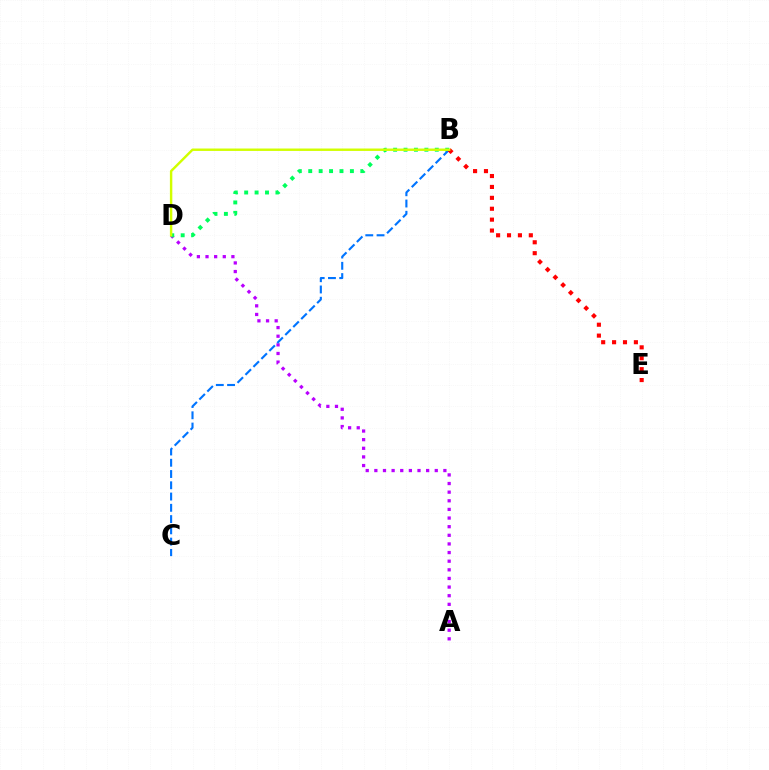{('A', 'D'): [{'color': '#b900ff', 'line_style': 'dotted', 'thickness': 2.34}], ('B', 'D'): [{'color': '#00ff5c', 'line_style': 'dotted', 'thickness': 2.83}, {'color': '#d1ff00', 'line_style': 'solid', 'thickness': 1.75}], ('B', 'C'): [{'color': '#0074ff', 'line_style': 'dashed', 'thickness': 1.53}], ('B', 'E'): [{'color': '#ff0000', 'line_style': 'dotted', 'thickness': 2.96}]}